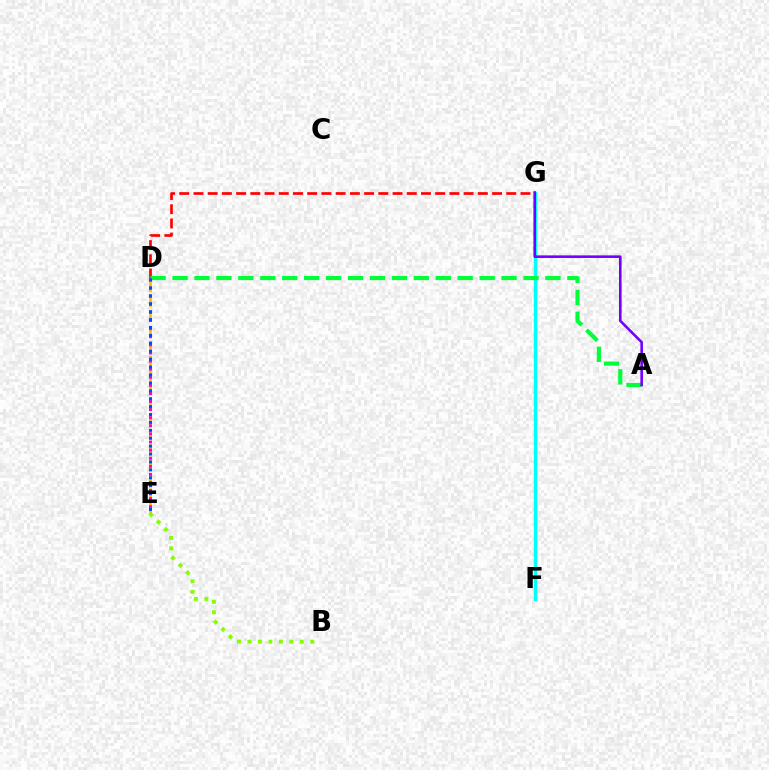{('D', 'E'): [{'color': '#ffbd00', 'line_style': 'dashed', 'thickness': 2.0}, {'color': '#ff00cf', 'line_style': 'dotted', 'thickness': 2.2}, {'color': '#004bff', 'line_style': 'dotted', 'thickness': 2.15}], ('F', 'G'): [{'color': '#00fff6', 'line_style': 'solid', 'thickness': 2.45}], ('B', 'E'): [{'color': '#84ff00', 'line_style': 'dotted', 'thickness': 2.85}], ('D', 'G'): [{'color': '#ff0000', 'line_style': 'dashed', 'thickness': 1.93}], ('A', 'D'): [{'color': '#00ff39', 'line_style': 'dashed', 'thickness': 2.98}], ('A', 'G'): [{'color': '#7200ff', 'line_style': 'solid', 'thickness': 1.87}]}